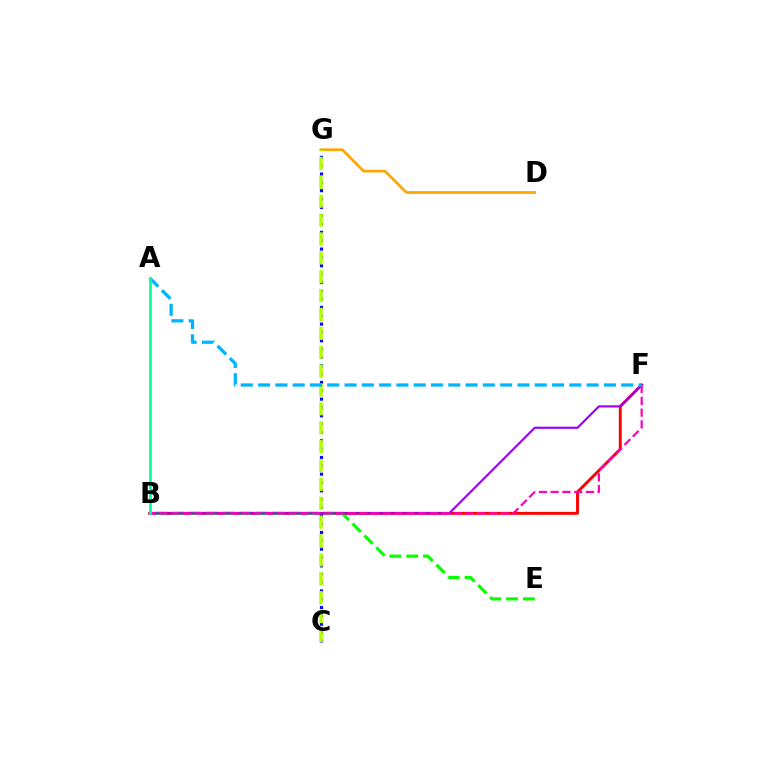{('D', 'G'): [{'color': '#ffa500', 'line_style': 'solid', 'thickness': 1.94}], ('B', 'F'): [{'color': '#ff0000', 'line_style': 'solid', 'thickness': 2.09}, {'color': '#9b00ff', 'line_style': 'solid', 'thickness': 1.57}, {'color': '#ff00bd', 'line_style': 'dashed', 'thickness': 1.6}], ('B', 'E'): [{'color': '#08ff00', 'line_style': 'dashed', 'thickness': 2.28}], ('C', 'G'): [{'color': '#0010ff', 'line_style': 'dotted', 'thickness': 2.27}, {'color': '#b3ff00', 'line_style': 'dashed', 'thickness': 2.56}], ('A', 'F'): [{'color': '#00b5ff', 'line_style': 'dashed', 'thickness': 2.35}], ('A', 'B'): [{'color': '#00ff9d', 'line_style': 'solid', 'thickness': 1.96}]}